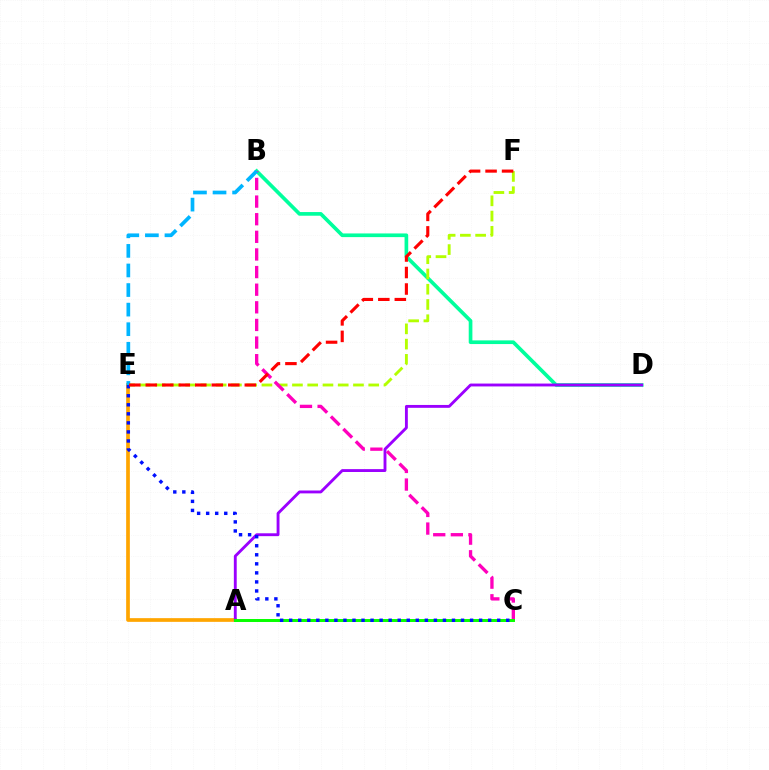{('B', 'D'): [{'color': '#00ff9d', 'line_style': 'solid', 'thickness': 2.64}], ('A', 'E'): [{'color': '#ffa500', 'line_style': 'solid', 'thickness': 2.66}], ('E', 'F'): [{'color': '#b3ff00', 'line_style': 'dashed', 'thickness': 2.07}, {'color': '#ff0000', 'line_style': 'dashed', 'thickness': 2.24}], ('A', 'D'): [{'color': '#9b00ff', 'line_style': 'solid', 'thickness': 2.07}], ('B', 'C'): [{'color': '#ff00bd', 'line_style': 'dashed', 'thickness': 2.39}], ('B', 'E'): [{'color': '#00b5ff', 'line_style': 'dashed', 'thickness': 2.66}], ('A', 'C'): [{'color': '#08ff00', 'line_style': 'solid', 'thickness': 2.14}], ('C', 'E'): [{'color': '#0010ff', 'line_style': 'dotted', 'thickness': 2.46}]}